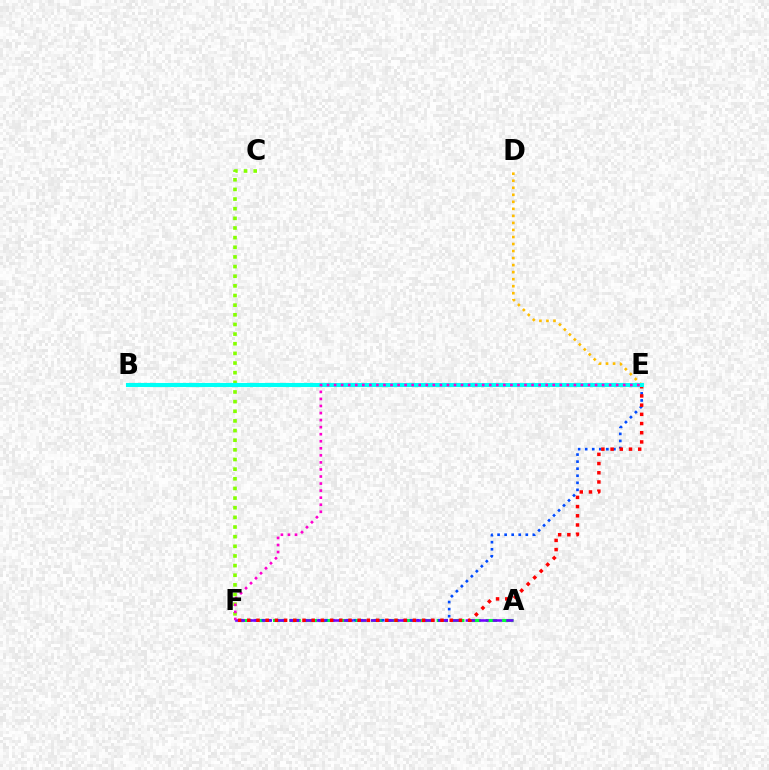{('A', 'F'): [{'color': '#00ff39', 'line_style': 'dashed', 'thickness': 2.22}, {'color': '#7200ff', 'line_style': 'dashed', 'thickness': 1.84}], ('E', 'F'): [{'color': '#004bff', 'line_style': 'dotted', 'thickness': 1.92}, {'color': '#ff0000', 'line_style': 'dotted', 'thickness': 2.5}, {'color': '#ff00cf', 'line_style': 'dotted', 'thickness': 1.92}], ('C', 'F'): [{'color': '#84ff00', 'line_style': 'dotted', 'thickness': 2.62}], ('D', 'E'): [{'color': '#ffbd00', 'line_style': 'dotted', 'thickness': 1.91}], ('B', 'E'): [{'color': '#00fff6', 'line_style': 'solid', 'thickness': 2.94}]}